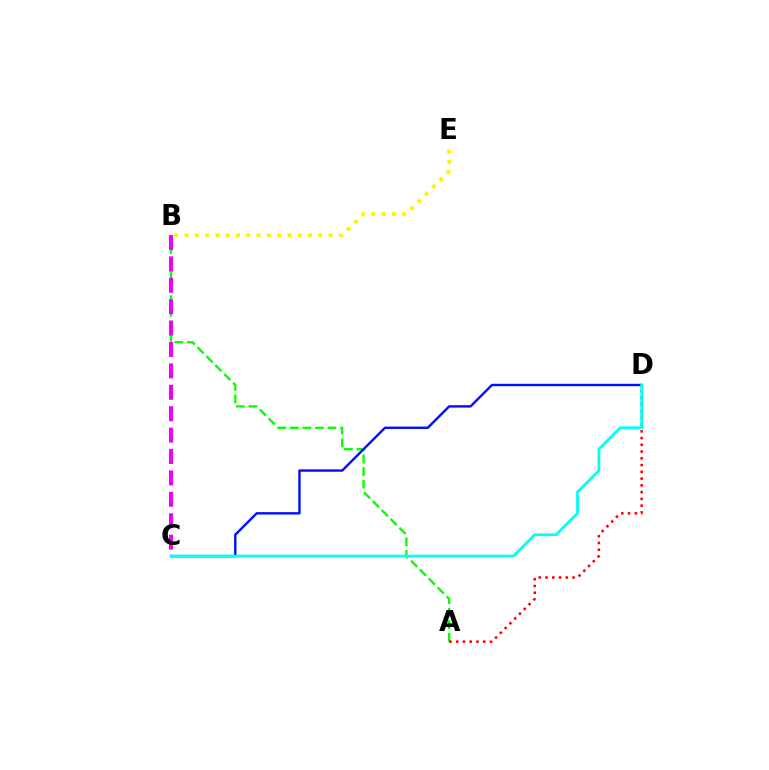{('A', 'B'): [{'color': '#08ff00', 'line_style': 'dashed', 'thickness': 1.71}], ('C', 'D'): [{'color': '#0010ff', 'line_style': 'solid', 'thickness': 1.73}, {'color': '#00fff6', 'line_style': 'solid', 'thickness': 2.0}], ('B', 'E'): [{'color': '#fcf500', 'line_style': 'dotted', 'thickness': 2.8}], ('A', 'D'): [{'color': '#ff0000', 'line_style': 'dotted', 'thickness': 1.84}], ('B', 'C'): [{'color': '#ee00ff', 'line_style': 'dashed', 'thickness': 2.91}]}